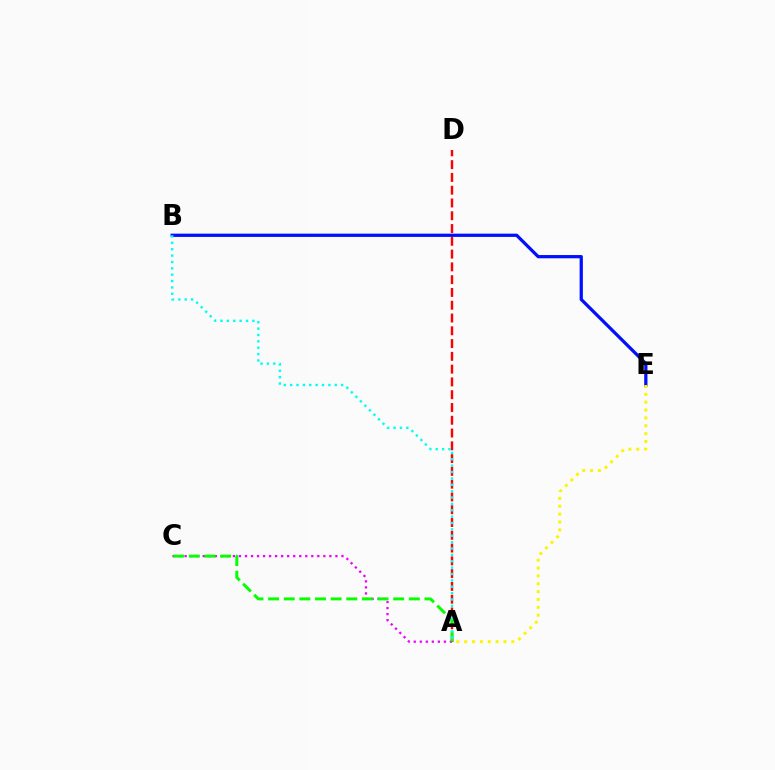{('A', 'C'): [{'color': '#ee00ff', 'line_style': 'dotted', 'thickness': 1.64}, {'color': '#08ff00', 'line_style': 'dashed', 'thickness': 2.12}], ('A', 'D'): [{'color': '#ff0000', 'line_style': 'dashed', 'thickness': 1.74}], ('B', 'E'): [{'color': '#0010ff', 'line_style': 'solid', 'thickness': 2.34}], ('A', 'B'): [{'color': '#00fff6', 'line_style': 'dotted', 'thickness': 1.73}], ('A', 'E'): [{'color': '#fcf500', 'line_style': 'dotted', 'thickness': 2.14}]}